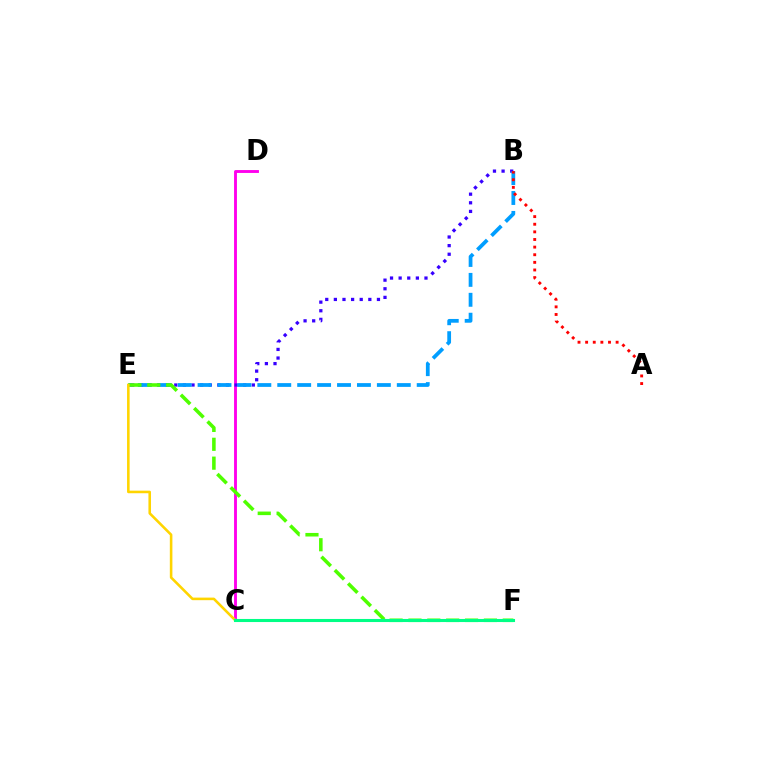{('C', 'D'): [{'color': '#ff00ed', 'line_style': 'solid', 'thickness': 2.07}], ('B', 'E'): [{'color': '#3700ff', 'line_style': 'dotted', 'thickness': 2.34}, {'color': '#009eff', 'line_style': 'dashed', 'thickness': 2.71}], ('E', 'F'): [{'color': '#4fff00', 'line_style': 'dashed', 'thickness': 2.56}], ('C', 'E'): [{'color': '#ffd500', 'line_style': 'solid', 'thickness': 1.86}], ('A', 'B'): [{'color': '#ff0000', 'line_style': 'dotted', 'thickness': 2.07}], ('C', 'F'): [{'color': '#00ff86', 'line_style': 'solid', 'thickness': 2.21}]}